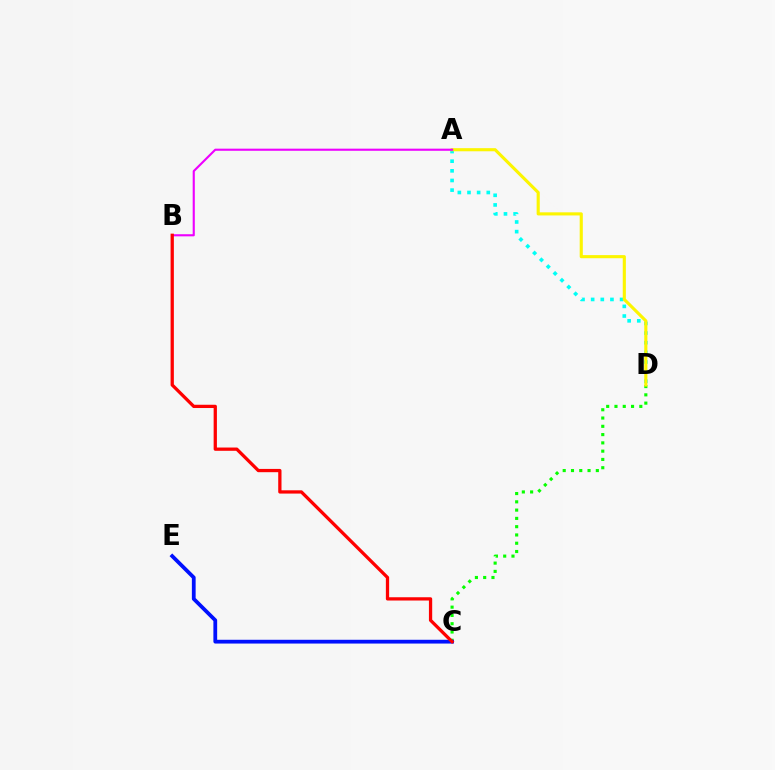{('C', 'D'): [{'color': '#08ff00', 'line_style': 'dotted', 'thickness': 2.25}], ('A', 'D'): [{'color': '#00fff6', 'line_style': 'dotted', 'thickness': 2.62}, {'color': '#fcf500', 'line_style': 'solid', 'thickness': 2.25}], ('A', 'B'): [{'color': '#ee00ff', 'line_style': 'solid', 'thickness': 1.53}], ('C', 'E'): [{'color': '#0010ff', 'line_style': 'solid', 'thickness': 2.72}], ('B', 'C'): [{'color': '#ff0000', 'line_style': 'solid', 'thickness': 2.36}]}